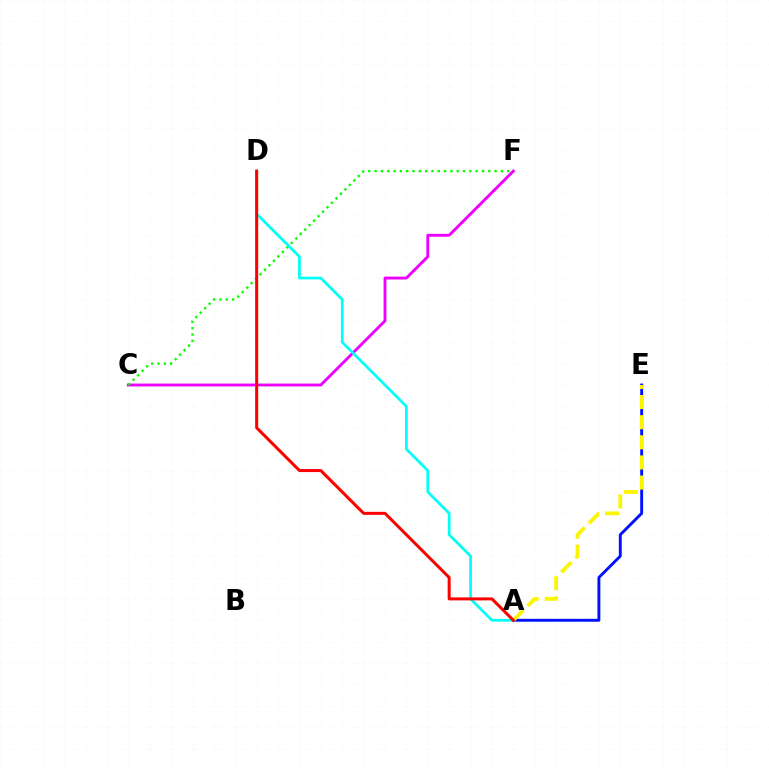{('C', 'F'): [{'color': '#ee00ff', 'line_style': 'solid', 'thickness': 2.07}, {'color': '#08ff00', 'line_style': 'dotted', 'thickness': 1.72}], ('A', 'E'): [{'color': '#0010ff', 'line_style': 'solid', 'thickness': 2.09}, {'color': '#fcf500', 'line_style': 'dashed', 'thickness': 2.73}], ('A', 'D'): [{'color': '#00fff6', 'line_style': 'solid', 'thickness': 1.97}, {'color': '#ff0000', 'line_style': 'solid', 'thickness': 2.17}]}